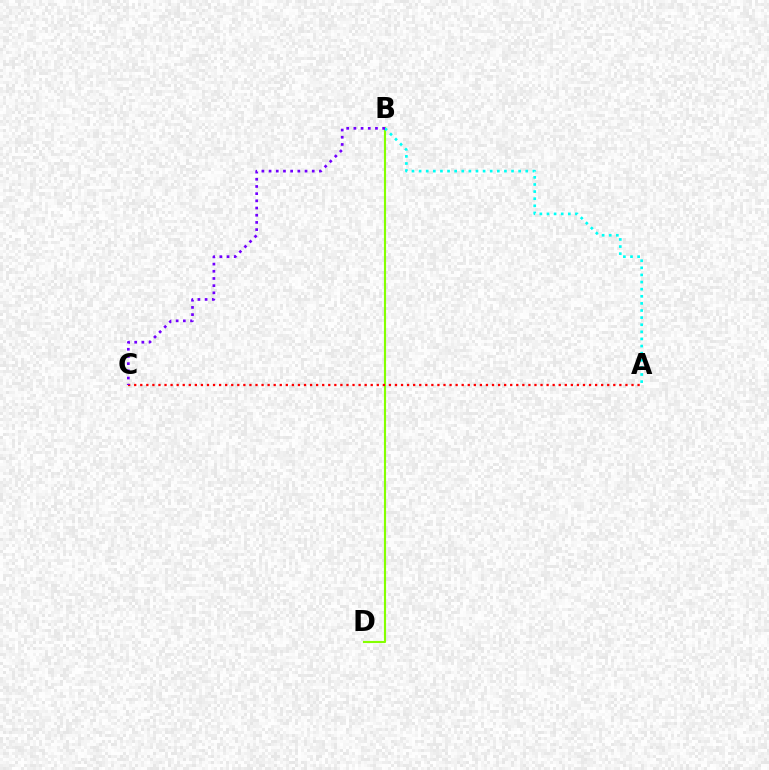{('B', 'D'): [{'color': '#84ff00', 'line_style': 'solid', 'thickness': 1.54}], ('A', 'B'): [{'color': '#00fff6', 'line_style': 'dotted', 'thickness': 1.93}], ('A', 'C'): [{'color': '#ff0000', 'line_style': 'dotted', 'thickness': 1.65}], ('B', 'C'): [{'color': '#7200ff', 'line_style': 'dotted', 'thickness': 1.95}]}